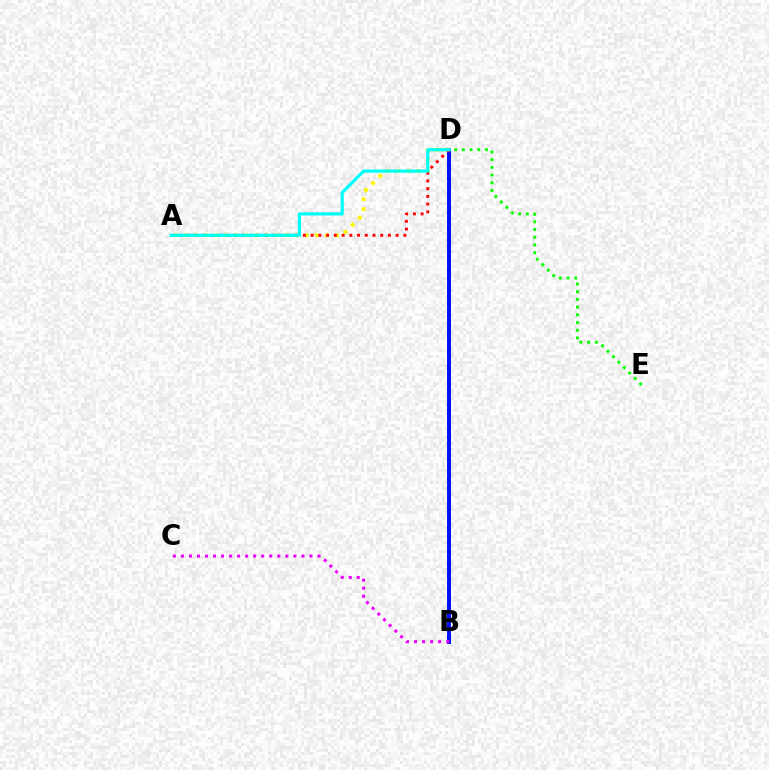{('B', 'D'): [{'color': '#0010ff', 'line_style': 'solid', 'thickness': 2.85}], ('B', 'C'): [{'color': '#ee00ff', 'line_style': 'dotted', 'thickness': 2.18}], ('D', 'E'): [{'color': '#08ff00', 'line_style': 'dotted', 'thickness': 2.09}], ('A', 'D'): [{'color': '#fcf500', 'line_style': 'dotted', 'thickness': 2.73}, {'color': '#ff0000', 'line_style': 'dotted', 'thickness': 2.1}, {'color': '#00fff6', 'line_style': 'solid', 'thickness': 2.29}]}